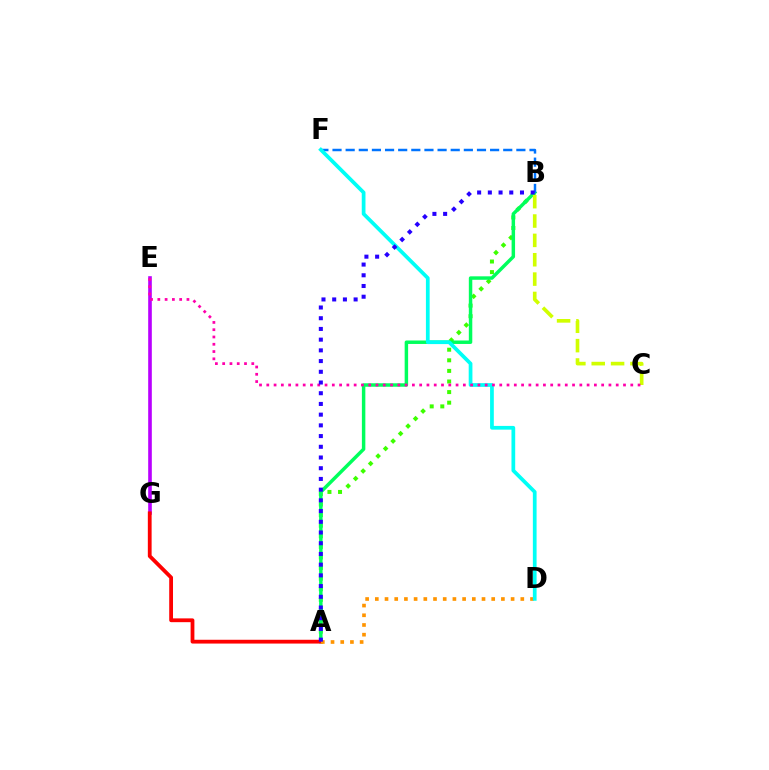{('A', 'B'): [{'color': '#3dff00', 'line_style': 'dotted', 'thickness': 2.88}, {'color': '#00ff5c', 'line_style': 'solid', 'thickness': 2.5}, {'color': '#2500ff', 'line_style': 'dotted', 'thickness': 2.91}], ('E', 'G'): [{'color': '#b900ff', 'line_style': 'solid', 'thickness': 2.61}], ('B', 'F'): [{'color': '#0074ff', 'line_style': 'dashed', 'thickness': 1.78}], ('A', 'G'): [{'color': '#ff0000', 'line_style': 'solid', 'thickness': 2.73}], ('A', 'D'): [{'color': '#ff9400', 'line_style': 'dotted', 'thickness': 2.64}], ('D', 'F'): [{'color': '#00fff6', 'line_style': 'solid', 'thickness': 2.69}], ('B', 'C'): [{'color': '#d1ff00', 'line_style': 'dashed', 'thickness': 2.63}], ('C', 'E'): [{'color': '#ff00ac', 'line_style': 'dotted', 'thickness': 1.98}]}